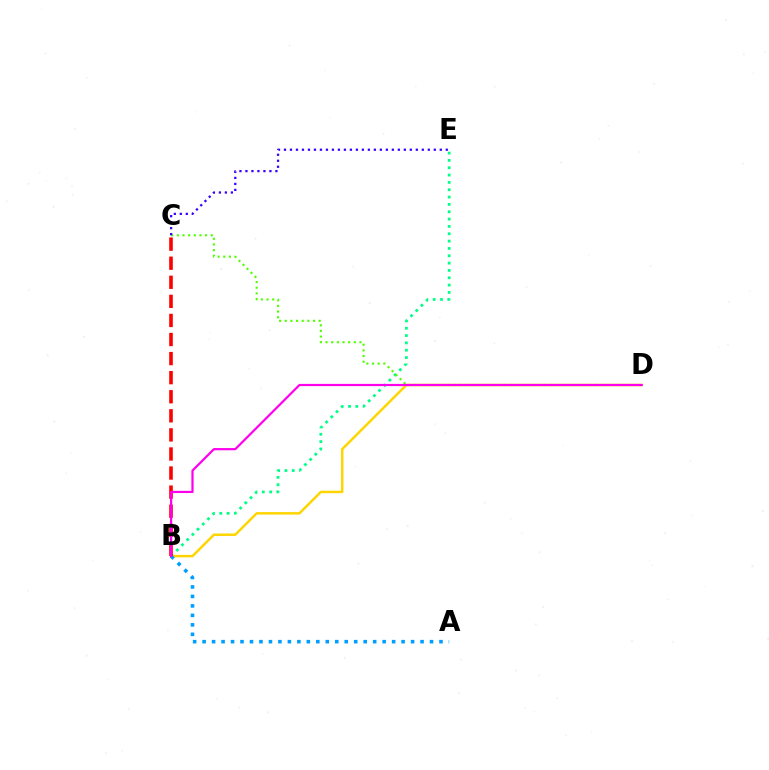{('B', 'E'): [{'color': '#00ff86', 'line_style': 'dotted', 'thickness': 1.99}], ('C', 'D'): [{'color': '#4fff00', 'line_style': 'dotted', 'thickness': 1.54}], ('B', 'D'): [{'color': '#ffd500', 'line_style': 'solid', 'thickness': 1.78}, {'color': '#ff00ed', 'line_style': 'solid', 'thickness': 1.59}], ('A', 'B'): [{'color': '#009eff', 'line_style': 'dotted', 'thickness': 2.57}], ('C', 'E'): [{'color': '#3700ff', 'line_style': 'dotted', 'thickness': 1.63}], ('B', 'C'): [{'color': '#ff0000', 'line_style': 'dashed', 'thickness': 2.59}]}